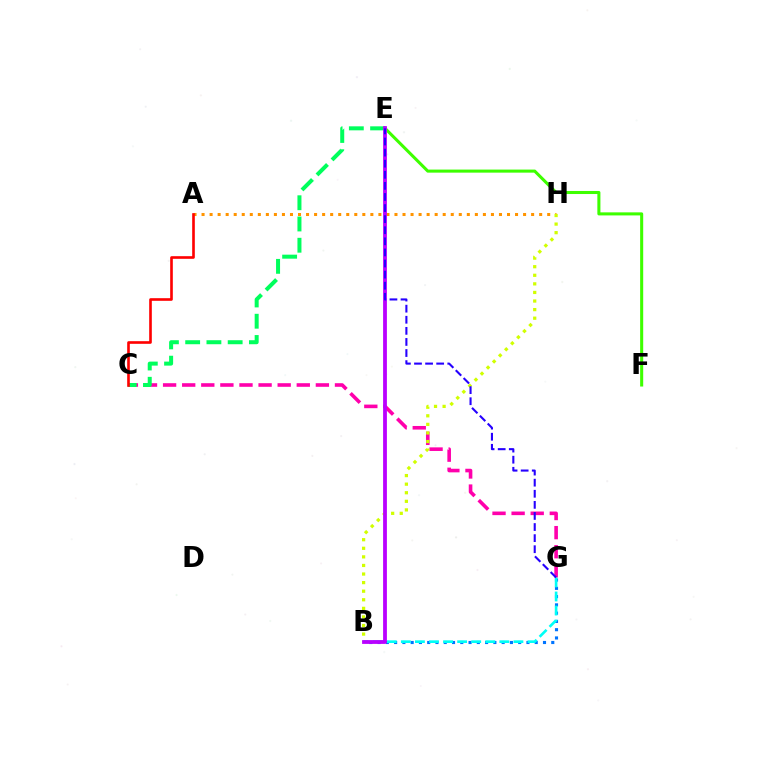{('C', 'G'): [{'color': '#ff00ac', 'line_style': 'dashed', 'thickness': 2.59}], ('B', 'G'): [{'color': '#0074ff', 'line_style': 'dotted', 'thickness': 2.25}, {'color': '#00fff6', 'line_style': 'dashed', 'thickness': 1.91}], ('E', 'F'): [{'color': '#3dff00', 'line_style': 'solid', 'thickness': 2.2}], ('A', 'H'): [{'color': '#ff9400', 'line_style': 'dotted', 'thickness': 2.18}], ('C', 'E'): [{'color': '#00ff5c', 'line_style': 'dashed', 'thickness': 2.89}], ('A', 'C'): [{'color': '#ff0000', 'line_style': 'solid', 'thickness': 1.9}], ('B', 'H'): [{'color': '#d1ff00', 'line_style': 'dotted', 'thickness': 2.33}], ('B', 'E'): [{'color': '#b900ff', 'line_style': 'solid', 'thickness': 2.73}], ('E', 'G'): [{'color': '#2500ff', 'line_style': 'dashed', 'thickness': 1.51}]}